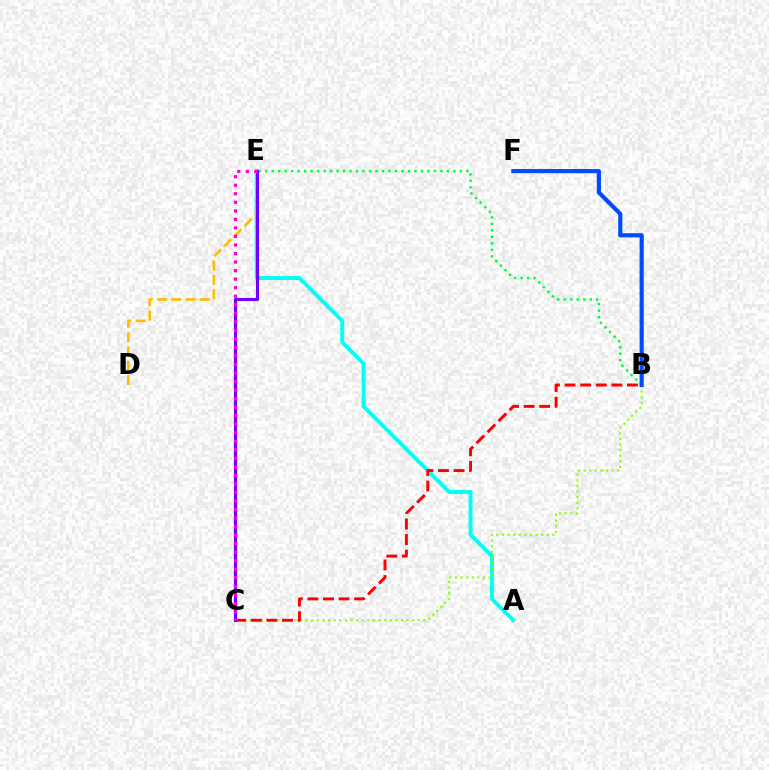{('A', 'E'): [{'color': '#00fff6', 'line_style': 'solid', 'thickness': 2.82}], ('D', 'E'): [{'color': '#ffbd00', 'line_style': 'dashed', 'thickness': 1.94}], ('B', 'E'): [{'color': '#00ff39', 'line_style': 'dotted', 'thickness': 1.76}], ('B', 'C'): [{'color': '#84ff00', 'line_style': 'dotted', 'thickness': 1.52}, {'color': '#ff0000', 'line_style': 'dashed', 'thickness': 2.12}], ('B', 'F'): [{'color': '#004bff', 'line_style': 'solid', 'thickness': 2.98}], ('C', 'E'): [{'color': '#7200ff', 'line_style': 'solid', 'thickness': 2.25}, {'color': '#ff00cf', 'line_style': 'dotted', 'thickness': 2.32}]}